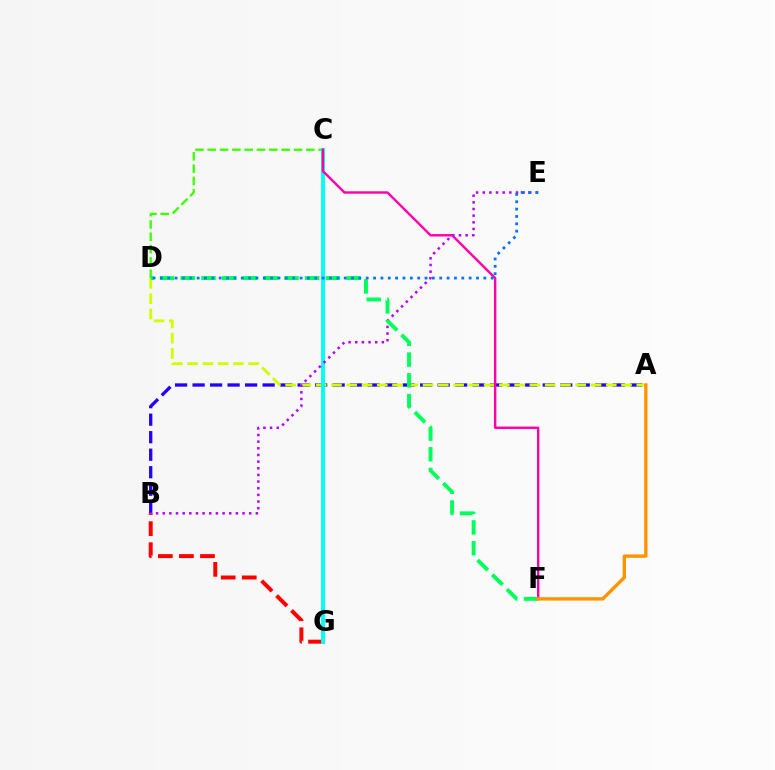{('C', 'D'): [{'color': '#3dff00', 'line_style': 'dashed', 'thickness': 1.67}], ('A', 'B'): [{'color': '#2500ff', 'line_style': 'dashed', 'thickness': 2.38}], ('B', 'G'): [{'color': '#ff0000', 'line_style': 'dashed', 'thickness': 2.86}], ('A', 'D'): [{'color': '#d1ff00', 'line_style': 'dashed', 'thickness': 2.07}], ('C', 'G'): [{'color': '#00fff6', 'line_style': 'solid', 'thickness': 2.8}], ('C', 'F'): [{'color': '#ff00ac', 'line_style': 'solid', 'thickness': 1.74}], ('B', 'E'): [{'color': '#b900ff', 'line_style': 'dotted', 'thickness': 1.81}], ('D', 'F'): [{'color': '#00ff5c', 'line_style': 'dashed', 'thickness': 2.82}], ('A', 'F'): [{'color': '#ff9400', 'line_style': 'solid', 'thickness': 2.43}], ('D', 'E'): [{'color': '#0074ff', 'line_style': 'dotted', 'thickness': 2.0}]}